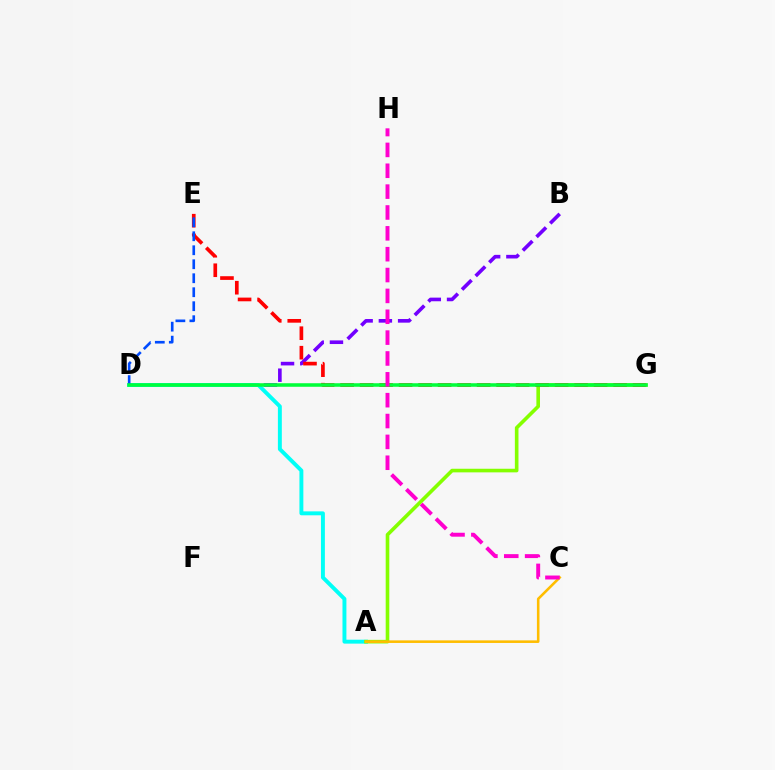{('B', 'D'): [{'color': '#7200ff', 'line_style': 'dashed', 'thickness': 2.61}], ('A', 'D'): [{'color': '#00fff6', 'line_style': 'solid', 'thickness': 2.82}], ('A', 'G'): [{'color': '#84ff00', 'line_style': 'solid', 'thickness': 2.6}], ('A', 'C'): [{'color': '#ffbd00', 'line_style': 'solid', 'thickness': 1.85}], ('E', 'G'): [{'color': '#ff0000', 'line_style': 'dashed', 'thickness': 2.65}], ('D', 'E'): [{'color': '#004bff', 'line_style': 'dashed', 'thickness': 1.9}], ('D', 'G'): [{'color': '#00ff39', 'line_style': 'solid', 'thickness': 2.55}], ('C', 'H'): [{'color': '#ff00cf', 'line_style': 'dashed', 'thickness': 2.83}]}